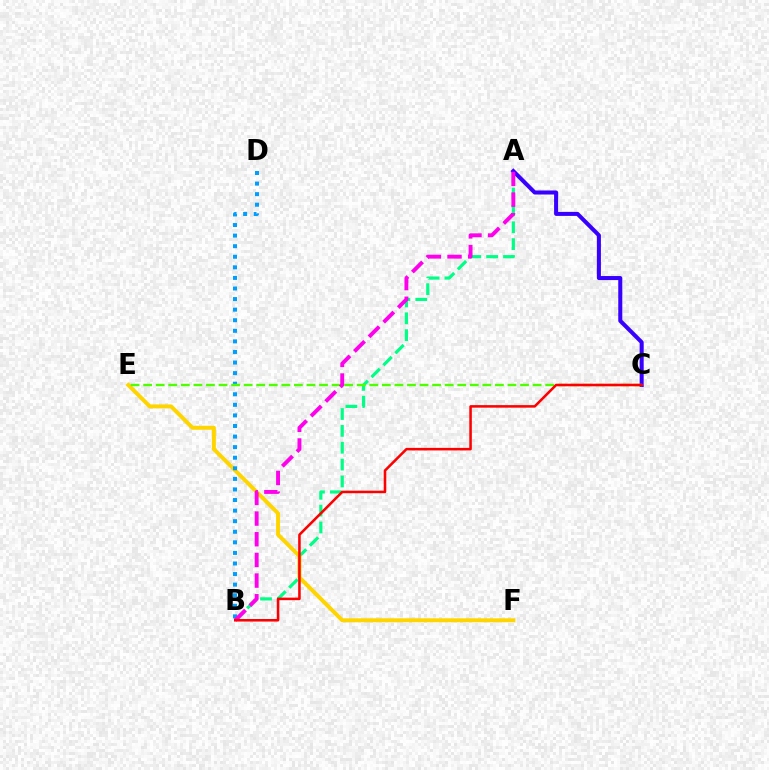{('A', 'B'): [{'color': '#00ff86', 'line_style': 'dashed', 'thickness': 2.29}, {'color': '#ff00ed', 'line_style': 'dashed', 'thickness': 2.81}], ('A', 'C'): [{'color': '#3700ff', 'line_style': 'solid', 'thickness': 2.91}], ('E', 'F'): [{'color': '#ffd500', 'line_style': 'solid', 'thickness': 2.85}], ('B', 'D'): [{'color': '#009eff', 'line_style': 'dotted', 'thickness': 2.87}], ('C', 'E'): [{'color': '#4fff00', 'line_style': 'dashed', 'thickness': 1.71}], ('B', 'C'): [{'color': '#ff0000', 'line_style': 'solid', 'thickness': 1.84}]}